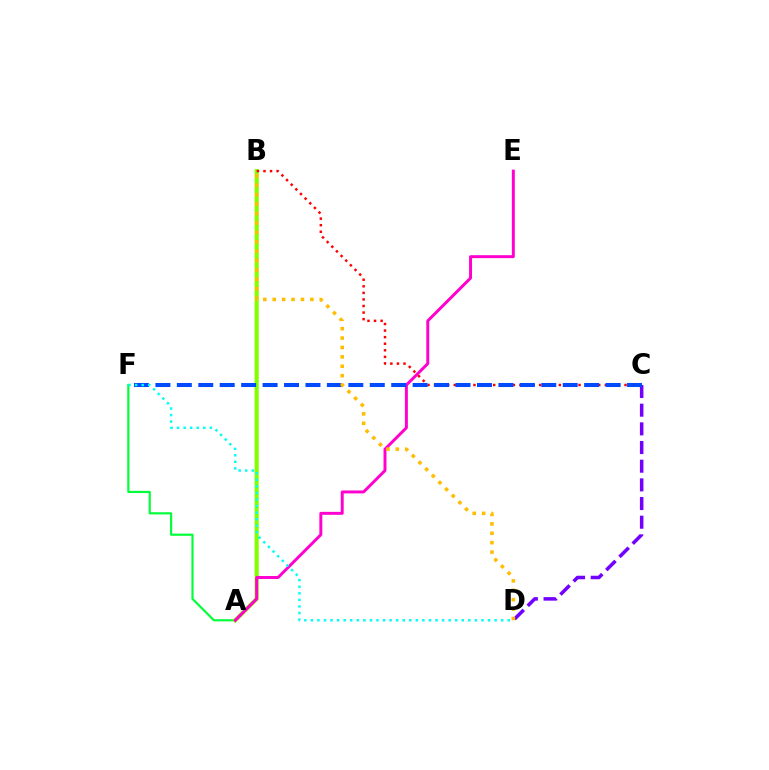{('A', 'F'): [{'color': '#00ff39', 'line_style': 'solid', 'thickness': 1.56}], ('C', 'D'): [{'color': '#7200ff', 'line_style': 'dashed', 'thickness': 2.54}], ('A', 'B'): [{'color': '#84ff00', 'line_style': 'solid', 'thickness': 2.97}], ('A', 'E'): [{'color': '#ff00cf', 'line_style': 'solid', 'thickness': 2.13}], ('B', 'C'): [{'color': '#ff0000', 'line_style': 'dotted', 'thickness': 1.78}], ('C', 'F'): [{'color': '#004bff', 'line_style': 'dashed', 'thickness': 2.91}], ('D', 'F'): [{'color': '#00fff6', 'line_style': 'dotted', 'thickness': 1.78}], ('B', 'D'): [{'color': '#ffbd00', 'line_style': 'dotted', 'thickness': 2.56}]}